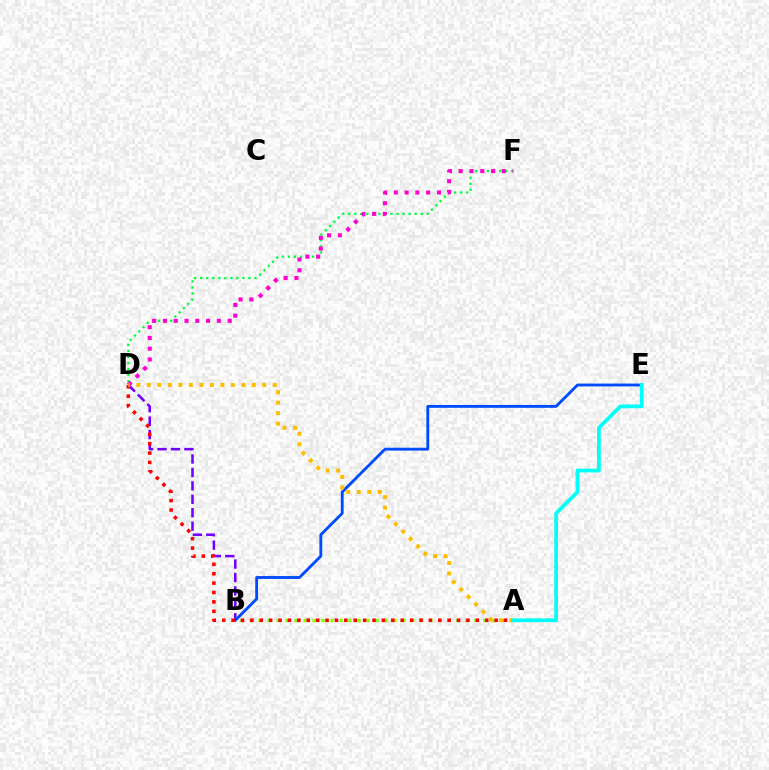{('A', 'B'): [{'color': '#84ff00', 'line_style': 'dotted', 'thickness': 2.44}], ('B', 'D'): [{'color': '#7200ff', 'line_style': 'dashed', 'thickness': 1.83}], ('D', 'F'): [{'color': '#00ff39', 'line_style': 'dotted', 'thickness': 1.64}, {'color': '#ff00cf', 'line_style': 'dotted', 'thickness': 2.93}], ('B', 'E'): [{'color': '#004bff', 'line_style': 'solid', 'thickness': 2.05}], ('A', 'D'): [{'color': '#ff0000', 'line_style': 'dotted', 'thickness': 2.55}, {'color': '#ffbd00', 'line_style': 'dotted', 'thickness': 2.85}], ('A', 'E'): [{'color': '#00fff6', 'line_style': 'solid', 'thickness': 2.69}]}